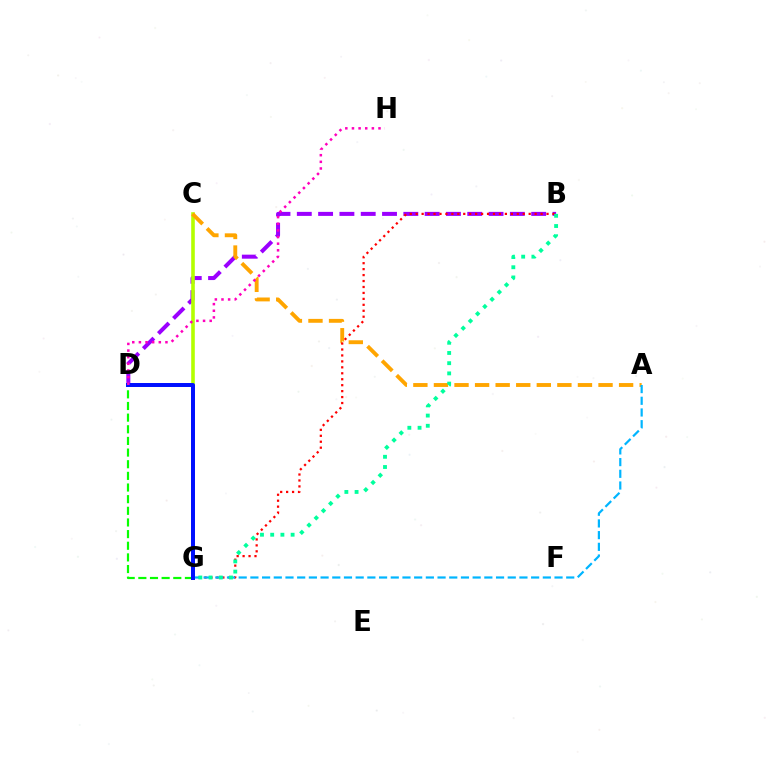{('B', 'D'): [{'color': '#9b00ff', 'line_style': 'dashed', 'thickness': 2.89}], ('C', 'G'): [{'color': '#b3ff00', 'line_style': 'solid', 'thickness': 2.59}], ('A', 'C'): [{'color': '#ffa500', 'line_style': 'dashed', 'thickness': 2.79}], ('B', 'G'): [{'color': '#ff0000', 'line_style': 'dotted', 'thickness': 1.62}, {'color': '#00ff9d', 'line_style': 'dotted', 'thickness': 2.77}], ('A', 'G'): [{'color': '#00b5ff', 'line_style': 'dashed', 'thickness': 1.59}], ('D', 'G'): [{'color': '#08ff00', 'line_style': 'dashed', 'thickness': 1.58}, {'color': '#0010ff', 'line_style': 'solid', 'thickness': 2.86}], ('D', 'H'): [{'color': '#ff00bd', 'line_style': 'dotted', 'thickness': 1.8}]}